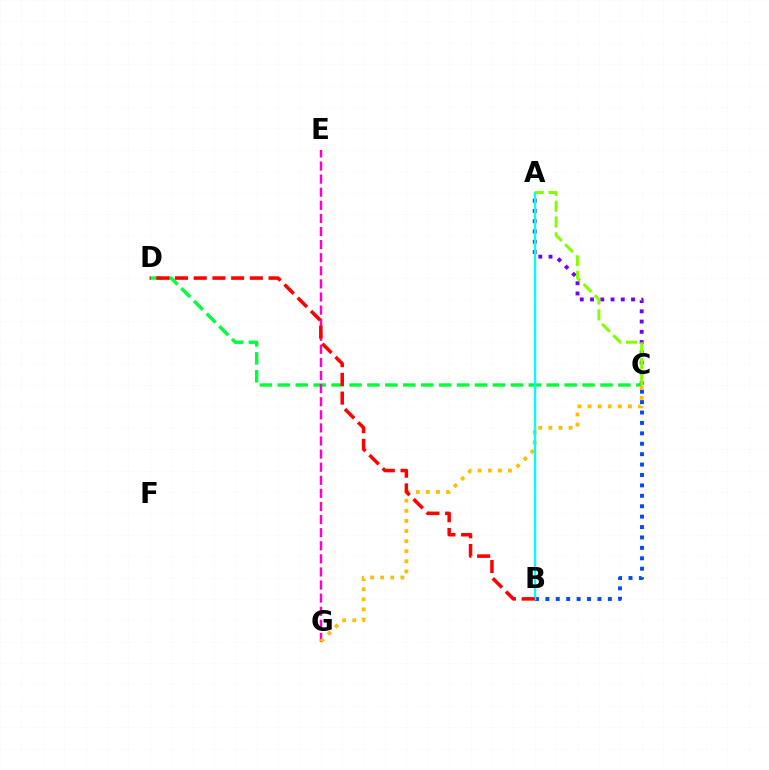{('C', 'D'): [{'color': '#00ff39', 'line_style': 'dashed', 'thickness': 2.44}], ('B', 'C'): [{'color': '#004bff', 'line_style': 'dotted', 'thickness': 2.83}], ('A', 'C'): [{'color': '#7200ff', 'line_style': 'dotted', 'thickness': 2.79}, {'color': '#84ff00', 'line_style': 'dashed', 'thickness': 2.15}], ('E', 'G'): [{'color': '#ff00cf', 'line_style': 'dashed', 'thickness': 1.78}], ('C', 'G'): [{'color': '#ffbd00', 'line_style': 'dotted', 'thickness': 2.74}], ('A', 'B'): [{'color': '#00fff6', 'line_style': 'solid', 'thickness': 1.7}], ('B', 'D'): [{'color': '#ff0000', 'line_style': 'dashed', 'thickness': 2.54}]}